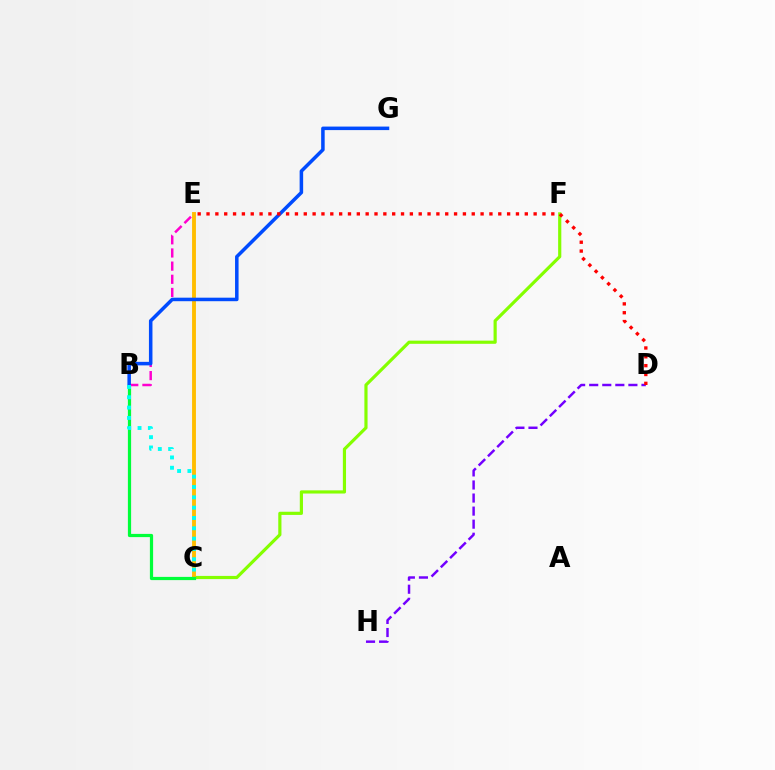{('C', 'F'): [{'color': '#84ff00', 'line_style': 'solid', 'thickness': 2.28}], ('C', 'E'): [{'color': '#ffbd00', 'line_style': 'solid', 'thickness': 2.79}], ('D', 'H'): [{'color': '#7200ff', 'line_style': 'dashed', 'thickness': 1.77}], ('B', 'C'): [{'color': '#00ff39', 'line_style': 'solid', 'thickness': 2.32}, {'color': '#00fff6', 'line_style': 'dotted', 'thickness': 2.8}], ('B', 'E'): [{'color': '#ff00cf', 'line_style': 'dashed', 'thickness': 1.79}], ('B', 'G'): [{'color': '#004bff', 'line_style': 'solid', 'thickness': 2.53}], ('D', 'E'): [{'color': '#ff0000', 'line_style': 'dotted', 'thickness': 2.4}]}